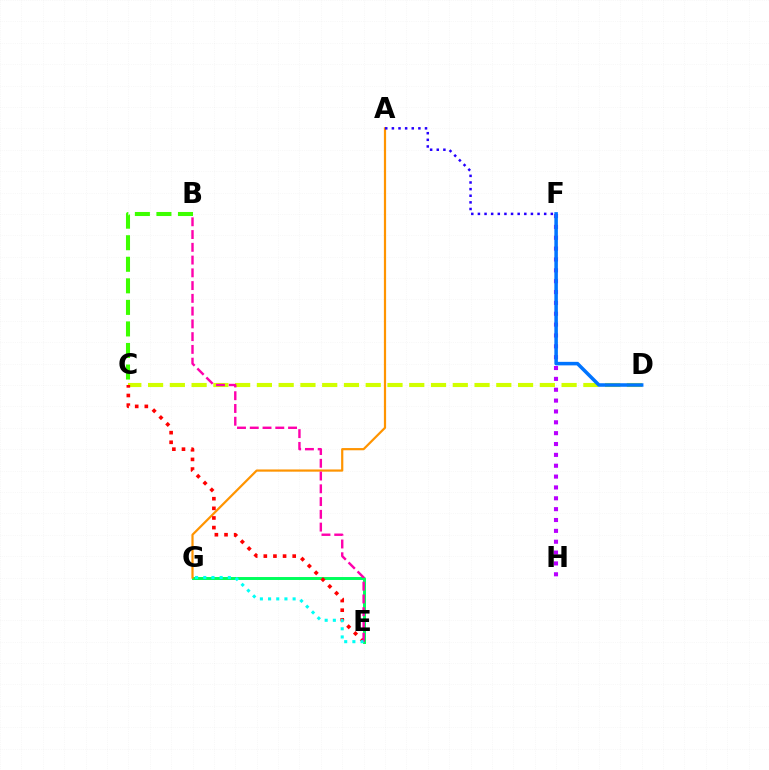{('E', 'G'): [{'color': '#00ff5c', 'line_style': 'solid', 'thickness': 2.13}, {'color': '#00fff6', 'line_style': 'dotted', 'thickness': 2.22}], ('A', 'G'): [{'color': '#ff9400', 'line_style': 'solid', 'thickness': 1.59}], ('F', 'H'): [{'color': '#b900ff', 'line_style': 'dotted', 'thickness': 2.95}], ('C', 'D'): [{'color': '#d1ff00', 'line_style': 'dashed', 'thickness': 2.96}], ('B', 'C'): [{'color': '#3dff00', 'line_style': 'dashed', 'thickness': 2.93}], ('D', 'F'): [{'color': '#0074ff', 'line_style': 'solid', 'thickness': 2.54}], ('C', 'E'): [{'color': '#ff0000', 'line_style': 'dotted', 'thickness': 2.62}], ('B', 'E'): [{'color': '#ff00ac', 'line_style': 'dashed', 'thickness': 1.73}], ('A', 'F'): [{'color': '#2500ff', 'line_style': 'dotted', 'thickness': 1.8}]}